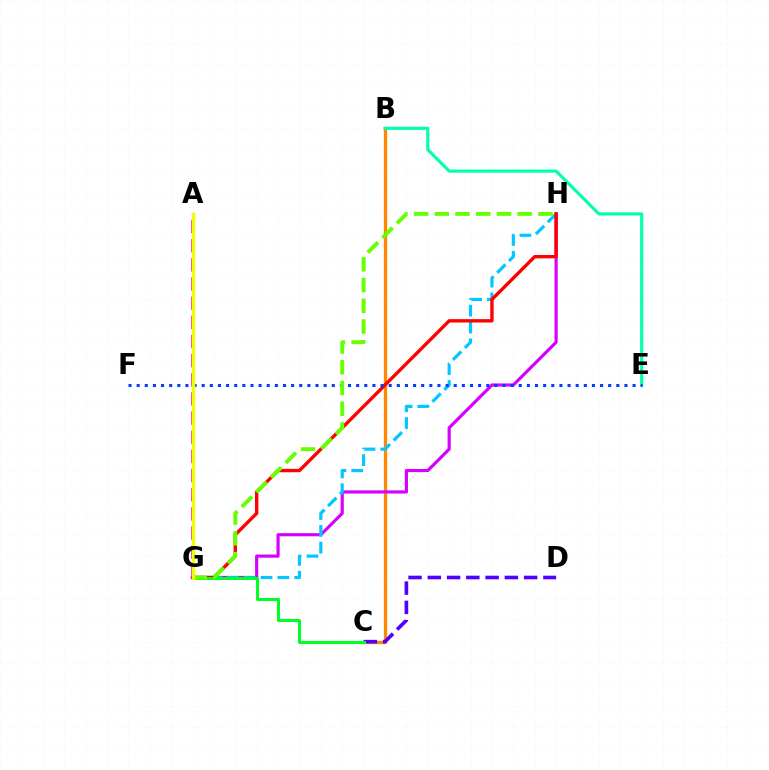{('B', 'C'): [{'color': '#ff8800', 'line_style': 'solid', 'thickness': 2.39}], ('G', 'H'): [{'color': '#d600ff', 'line_style': 'solid', 'thickness': 2.28}, {'color': '#00c7ff', 'line_style': 'dashed', 'thickness': 2.29}, {'color': '#ff0000', 'line_style': 'solid', 'thickness': 2.43}, {'color': '#66ff00', 'line_style': 'dashed', 'thickness': 2.81}], ('C', 'D'): [{'color': '#4f00ff', 'line_style': 'dashed', 'thickness': 2.62}], ('B', 'E'): [{'color': '#00ffaf', 'line_style': 'solid', 'thickness': 2.25}], ('C', 'G'): [{'color': '#00ff27', 'line_style': 'solid', 'thickness': 2.18}], ('E', 'F'): [{'color': '#003fff', 'line_style': 'dotted', 'thickness': 2.21}], ('A', 'G'): [{'color': '#ff00a0', 'line_style': 'dashed', 'thickness': 2.6}, {'color': '#eeff00', 'line_style': 'solid', 'thickness': 2.45}]}